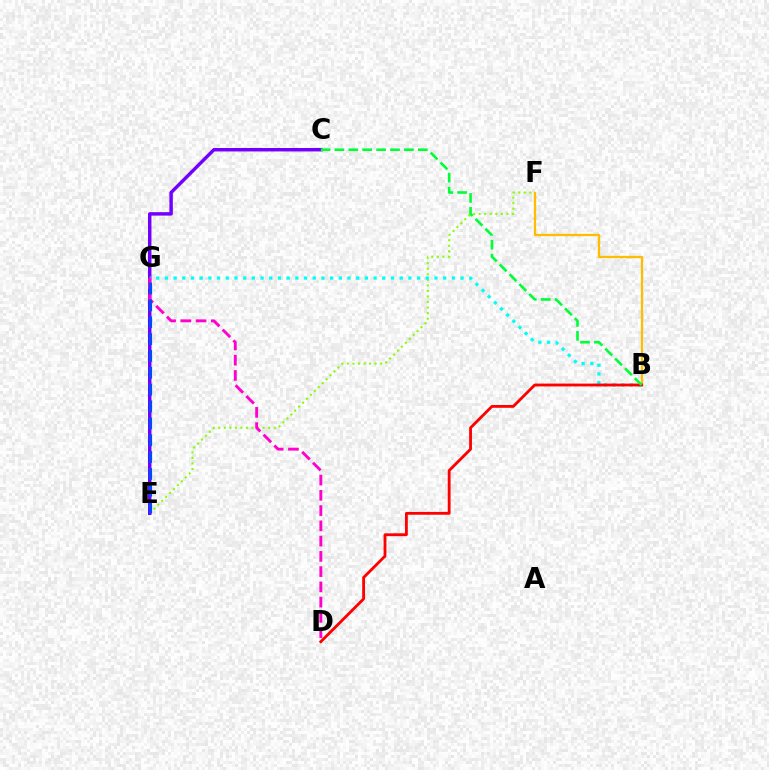{('E', 'F'): [{'color': '#84ff00', 'line_style': 'dotted', 'thickness': 1.51}], ('C', 'E'): [{'color': '#7200ff', 'line_style': 'solid', 'thickness': 2.48}], ('B', 'F'): [{'color': '#ffbd00', 'line_style': 'solid', 'thickness': 1.66}], ('B', 'G'): [{'color': '#00fff6', 'line_style': 'dotted', 'thickness': 2.36}], ('B', 'D'): [{'color': '#ff0000', 'line_style': 'solid', 'thickness': 2.03}], ('B', 'C'): [{'color': '#00ff39', 'line_style': 'dashed', 'thickness': 1.89}], ('D', 'G'): [{'color': '#ff00cf', 'line_style': 'dashed', 'thickness': 2.07}], ('E', 'G'): [{'color': '#004bff', 'line_style': 'dashed', 'thickness': 2.29}]}